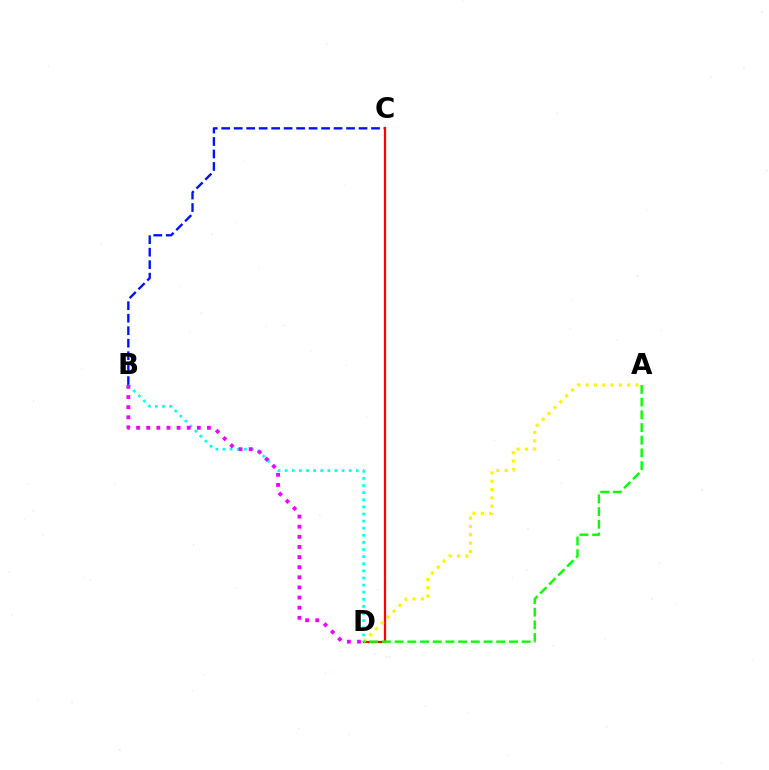{('B', 'C'): [{'color': '#0010ff', 'line_style': 'dashed', 'thickness': 1.7}], ('C', 'D'): [{'color': '#ff0000', 'line_style': 'solid', 'thickness': 1.61}], ('A', 'D'): [{'color': '#fcf500', 'line_style': 'dotted', 'thickness': 2.26}, {'color': '#08ff00', 'line_style': 'dashed', 'thickness': 1.73}], ('B', 'D'): [{'color': '#00fff6', 'line_style': 'dotted', 'thickness': 1.93}, {'color': '#ee00ff', 'line_style': 'dotted', 'thickness': 2.75}]}